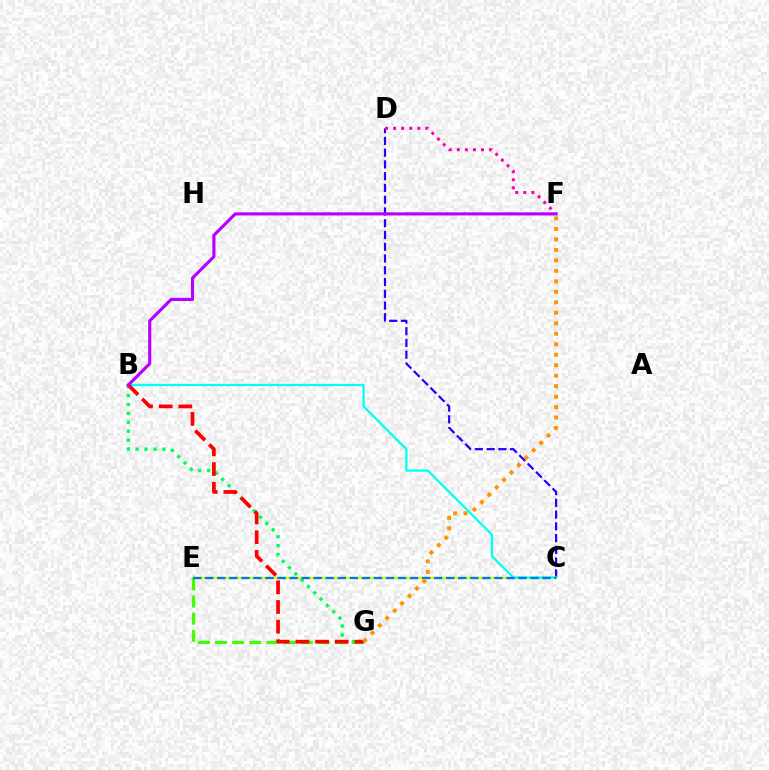{('C', 'E'): [{'color': '#d1ff00', 'line_style': 'solid', 'thickness': 1.76}, {'color': '#0074ff', 'line_style': 'dashed', 'thickness': 1.64}], ('B', 'G'): [{'color': '#00ff5c', 'line_style': 'dotted', 'thickness': 2.42}, {'color': '#ff0000', 'line_style': 'dashed', 'thickness': 2.67}], ('C', 'D'): [{'color': '#2500ff', 'line_style': 'dashed', 'thickness': 1.6}], ('E', 'G'): [{'color': '#3dff00', 'line_style': 'dashed', 'thickness': 2.33}], ('D', 'F'): [{'color': '#ff00ac', 'line_style': 'dotted', 'thickness': 2.19}], ('B', 'C'): [{'color': '#00fff6', 'line_style': 'solid', 'thickness': 1.62}], ('F', 'G'): [{'color': '#ff9400', 'line_style': 'dotted', 'thickness': 2.85}], ('B', 'F'): [{'color': '#b900ff', 'line_style': 'solid', 'thickness': 2.26}]}